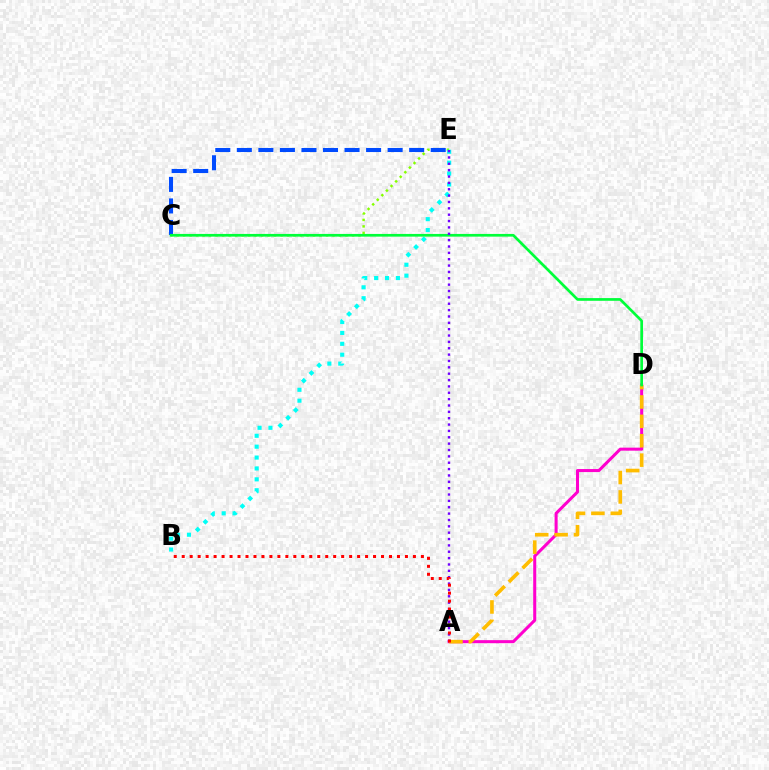{('C', 'E'): [{'color': '#84ff00', 'line_style': 'dotted', 'thickness': 1.76}, {'color': '#004bff', 'line_style': 'dashed', 'thickness': 2.93}], ('A', 'D'): [{'color': '#ff00cf', 'line_style': 'solid', 'thickness': 2.19}, {'color': '#ffbd00', 'line_style': 'dashed', 'thickness': 2.63}], ('B', 'E'): [{'color': '#00fff6', 'line_style': 'dotted', 'thickness': 2.96}], ('C', 'D'): [{'color': '#00ff39', 'line_style': 'solid', 'thickness': 1.95}], ('A', 'E'): [{'color': '#7200ff', 'line_style': 'dotted', 'thickness': 1.73}], ('A', 'B'): [{'color': '#ff0000', 'line_style': 'dotted', 'thickness': 2.17}]}